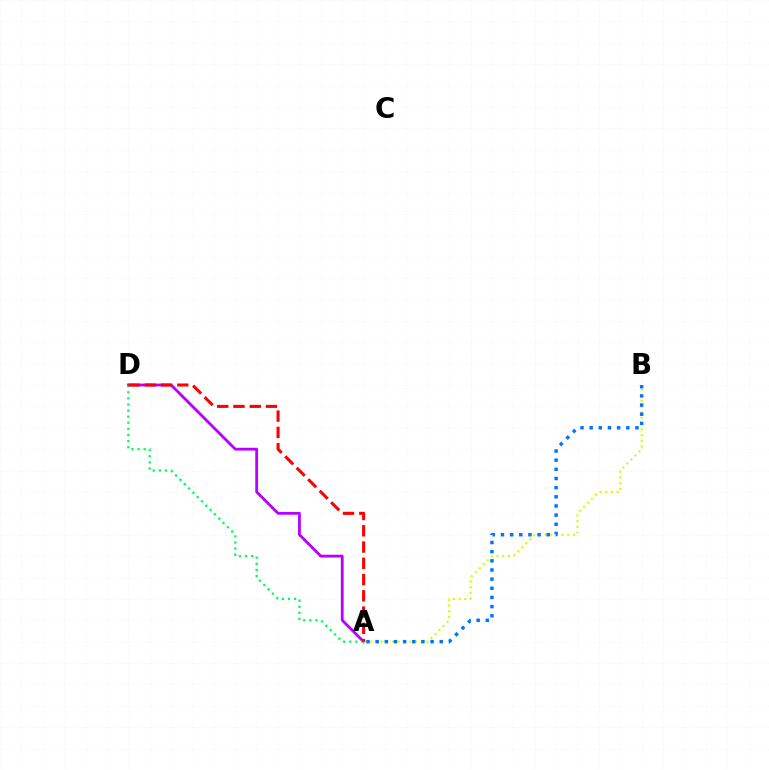{('A', 'D'): [{'color': '#b900ff', 'line_style': 'solid', 'thickness': 2.02}, {'color': '#00ff5c', 'line_style': 'dotted', 'thickness': 1.66}, {'color': '#ff0000', 'line_style': 'dashed', 'thickness': 2.21}], ('A', 'B'): [{'color': '#d1ff00', 'line_style': 'dotted', 'thickness': 1.55}, {'color': '#0074ff', 'line_style': 'dotted', 'thickness': 2.49}]}